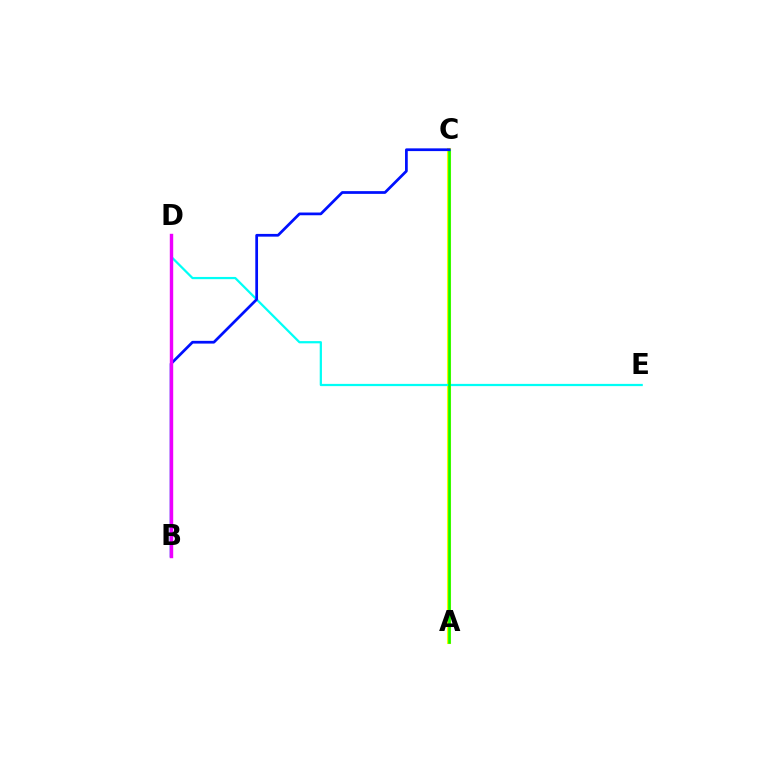{('A', 'C'): [{'color': '#ff0000', 'line_style': 'dashed', 'thickness': 2.63}, {'color': '#fcf500', 'line_style': 'solid', 'thickness': 2.94}, {'color': '#08ff00', 'line_style': 'solid', 'thickness': 1.87}], ('D', 'E'): [{'color': '#00fff6', 'line_style': 'solid', 'thickness': 1.61}], ('B', 'C'): [{'color': '#0010ff', 'line_style': 'solid', 'thickness': 1.97}], ('B', 'D'): [{'color': '#ee00ff', 'line_style': 'solid', 'thickness': 2.45}]}